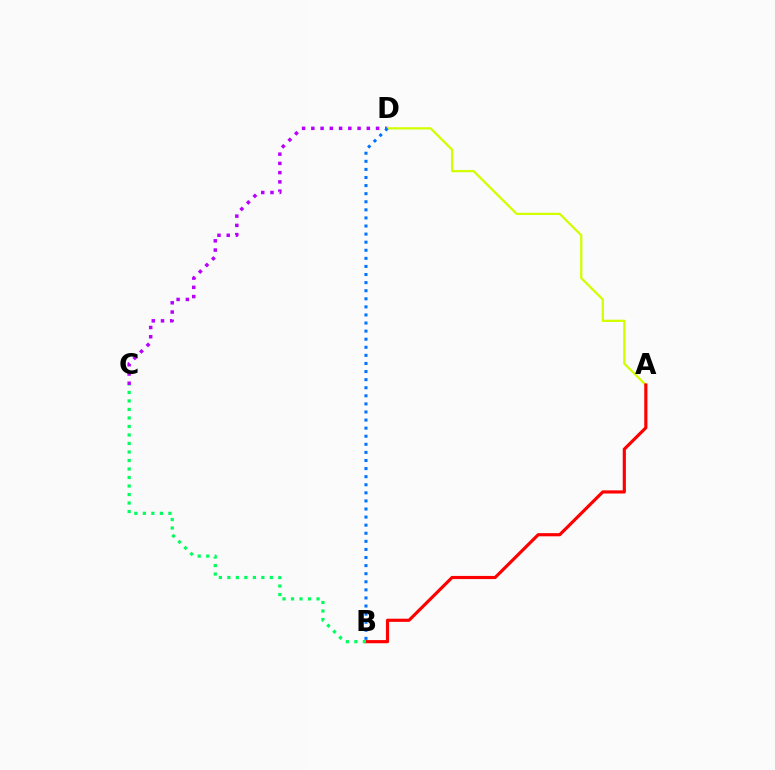{('C', 'D'): [{'color': '#b900ff', 'line_style': 'dotted', 'thickness': 2.51}], ('A', 'D'): [{'color': '#d1ff00', 'line_style': 'solid', 'thickness': 1.63}], ('A', 'B'): [{'color': '#ff0000', 'line_style': 'solid', 'thickness': 2.27}], ('B', 'D'): [{'color': '#0074ff', 'line_style': 'dotted', 'thickness': 2.2}], ('B', 'C'): [{'color': '#00ff5c', 'line_style': 'dotted', 'thickness': 2.31}]}